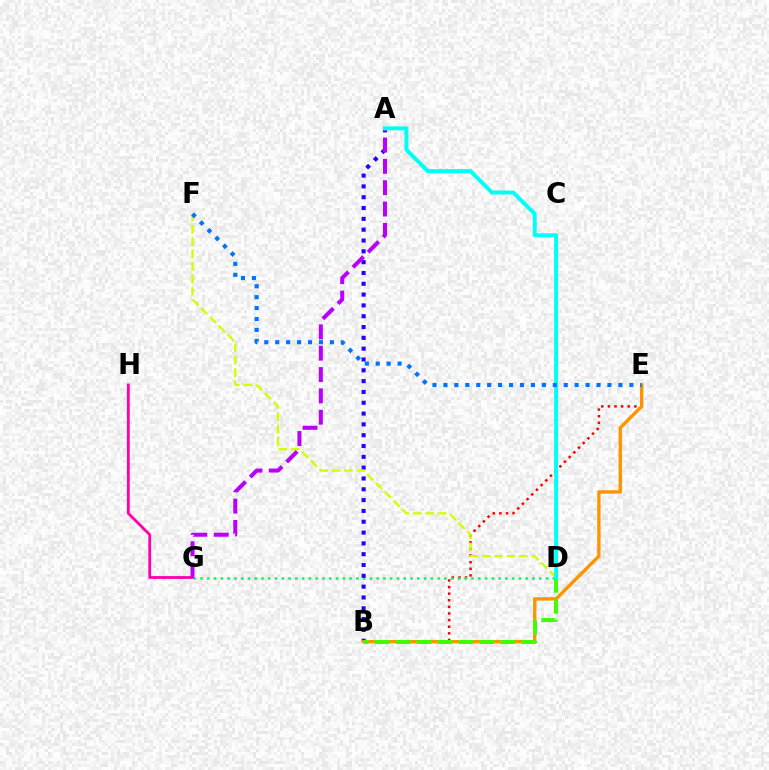{('B', 'E'): [{'color': '#ff0000', 'line_style': 'dotted', 'thickness': 1.8}, {'color': '#ff9400', 'line_style': 'solid', 'thickness': 2.42}], ('D', 'G'): [{'color': '#00ff5c', 'line_style': 'dotted', 'thickness': 1.84}], ('A', 'B'): [{'color': '#2500ff', 'line_style': 'dotted', 'thickness': 2.94}], ('G', 'H'): [{'color': '#ff00ac', 'line_style': 'solid', 'thickness': 2.04}], ('D', 'F'): [{'color': '#d1ff00', 'line_style': 'dashed', 'thickness': 1.68}], ('A', 'G'): [{'color': '#b900ff', 'line_style': 'dashed', 'thickness': 2.9}], ('B', 'D'): [{'color': '#3dff00', 'line_style': 'dashed', 'thickness': 2.85}], ('A', 'D'): [{'color': '#00fff6', 'line_style': 'solid', 'thickness': 2.86}], ('E', 'F'): [{'color': '#0074ff', 'line_style': 'dotted', 'thickness': 2.97}]}